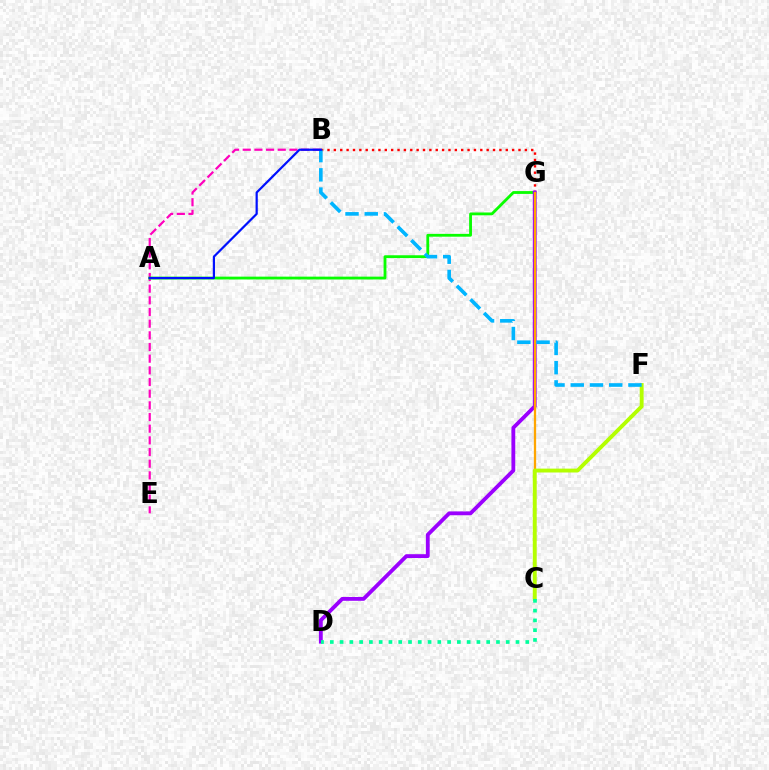{('B', 'E'): [{'color': '#ff00bd', 'line_style': 'dashed', 'thickness': 1.59}], ('A', 'G'): [{'color': '#08ff00', 'line_style': 'solid', 'thickness': 2.03}], ('B', 'G'): [{'color': '#ff0000', 'line_style': 'dotted', 'thickness': 1.73}], ('D', 'G'): [{'color': '#9b00ff', 'line_style': 'solid', 'thickness': 2.76}], ('C', 'G'): [{'color': '#ffa500', 'line_style': 'solid', 'thickness': 1.65}], ('C', 'F'): [{'color': '#b3ff00', 'line_style': 'solid', 'thickness': 2.79}], ('B', 'F'): [{'color': '#00b5ff', 'line_style': 'dashed', 'thickness': 2.61}], ('A', 'B'): [{'color': '#0010ff', 'line_style': 'solid', 'thickness': 1.59}], ('C', 'D'): [{'color': '#00ff9d', 'line_style': 'dotted', 'thickness': 2.66}]}